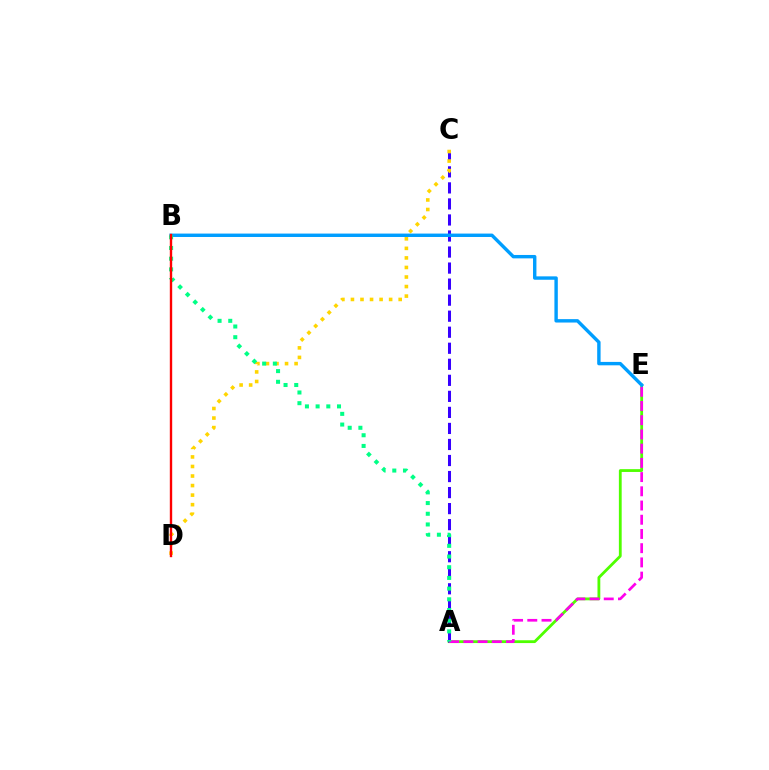{('A', 'E'): [{'color': '#4fff00', 'line_style': 'solid', 'thickness': 2.02}, {'color': '#ff00ed', 'line_style': 'dashed', 'thickness': 1.93}], ('A', 'C'): [{'color': '#3700ff', 'line_style': 'dashed', 'thickness': 2.18}], ('C', 'D'): [{'color': '#ffd500', 'line_style': 'dotted', 'thickness': 2.59}], ('B', 'E'): [{'color': '#009eff', 'line_style': 'solid', 'thickness': 2.45}], ('A', 'B'): [{'color': '#00ff86', 'line_style': 'dotted', 'thickness': 2.91}], ('B', 'D'): [{'color': '#ff0000', 'line_style': 'solid', 'thickness': 1.71}]}